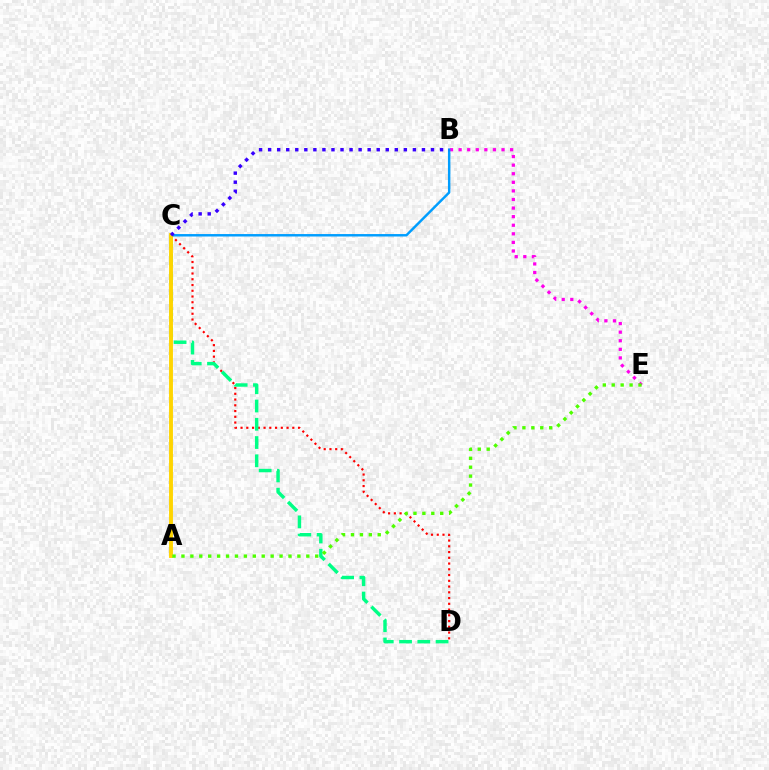{('B', 'E'): [{'color': '#ff00ed', 'line_style': 'dotted', 'thickness': 2.33}], ('B', 'C'): [{'color': '#009eff', 'line_style': 'solid', 'thickness': 1.76}, {'color': '#3700ff', 'line_style': 'dotted', 'thickness': 2.46}], ('C', 'D'): [{'color': '#ff0000', 'line_style': 'dotted', 'thickness': 1.56}, {'color': '#00ff86', 'line_style': 'dashed', 'thickness': 2.48}], ('A', 'C'): [{'color': '#ffd500', 'line_style': 'solid', 'thickness': 2.8}], ('A', 'E'): [{'color': '#4fff00', 'line_style': 'dotted', 'thickness': 2.42}]}